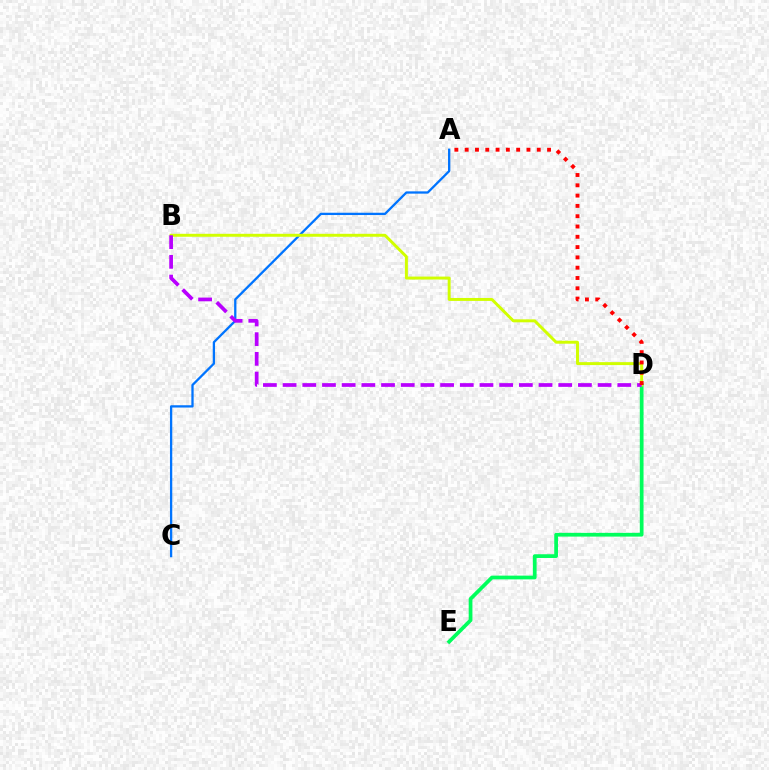{('A', 'C'): [{'color': '#0074ff', 'line_style': 'solid', 'thickness': 1.65}], ('D', 'E'): [{'color': '#00ff5c', 'line_style': 'solid', 'thickness': 2.69}], ('B', 'D'): [{'color': '#d1ff00', 'line_style': 'solid', 'thickness': 2.12}, {'color': '#b900ff', 'line_style': 'dashed', 'thickness': 2.67}], ('A', 'D'): [{'color': '#ff0000', 'line_style': 'dotted', 'thickness': 2.8}]}